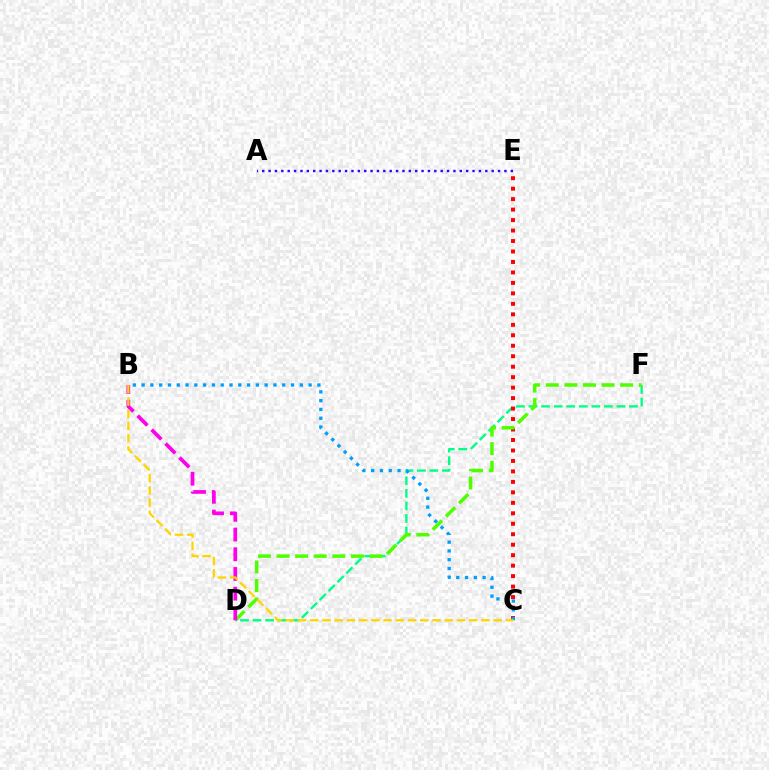{('D', 'F'): [{'color': '#00ff86', 'line_style': 'dashed', 'thickness': 1.71}, {'color': '#4fff00', 'line_style': 'dashed', 'thickness': 2.52}], ('A', 'E'): [{'color': '#3700ff', 'line_style': 'dotted', 'thickness': 1.73}], ('C', 'E'): [{'color': '#ff0000', 'line_style': 'dotted', 'thickness': 2.85}], ('B', 'C'): [{'color': '#009eff', 'line_style': 'dotted', 'thickness': 2.39}, {'color': '#ffd500', 'line_style': 'dashed', 'thickness': 1.66}], ('B', 'D'): [{'color': '#ff00ed', 'line_style': 'dashed', 'thickness': 2.68}]}